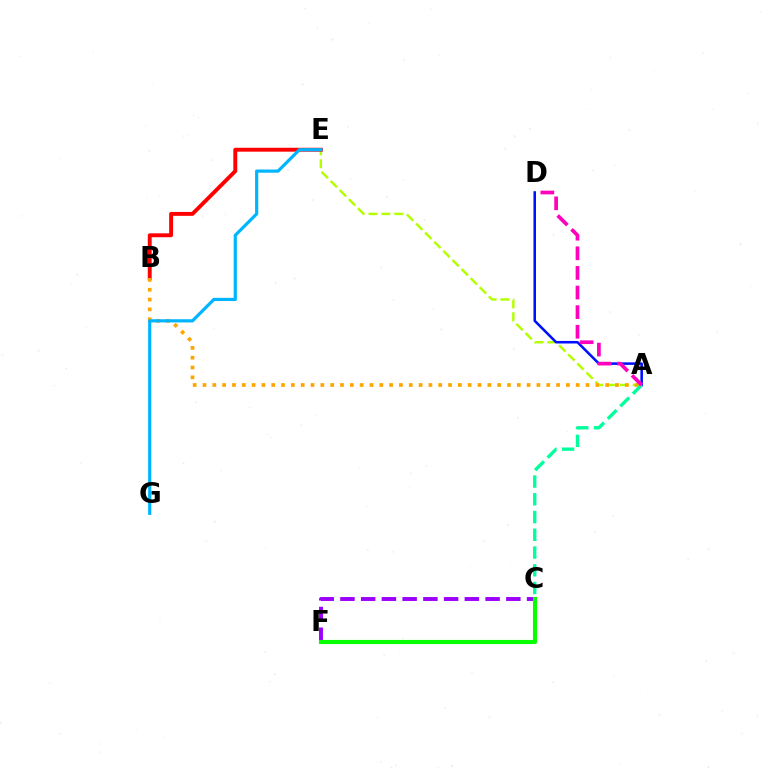{('A', 'E'): [{'color': '#b3ff00', 'line_style': 'dashed', 'thickness': 1.75}], ('C', 'F'): [{'color': '#9b00ff', 'line_style': 'dashed', 'thickness': 2.82}, {'color': '#08ff00', 'line_style': 'solid', 'thickness': 2.96}], ('B', 'E'): [{'color': '#ff0000', 'line_style': 'solid', 'thickness': 2.81}], ('A', 'B'): [{'color': '#ffa500', 'line_style': 'dotted', 'thickness': 2.67}], ('E', 'G'): [{'color': '#00b5ff', 'line_style': 'solid', 'thickness': 2.3}], ('A', 'D'): [{'color': '#0010ff', 'line_style': 'solid', 'thickness': 1.84}, {'color': '#ff00bd', 'line_style': 'dashed', 'thickness': 2.66}], ('A', 'C'): [{'color': '#00ff9d', 'line_style': 'dashed', 'thickness': 2.41}]}